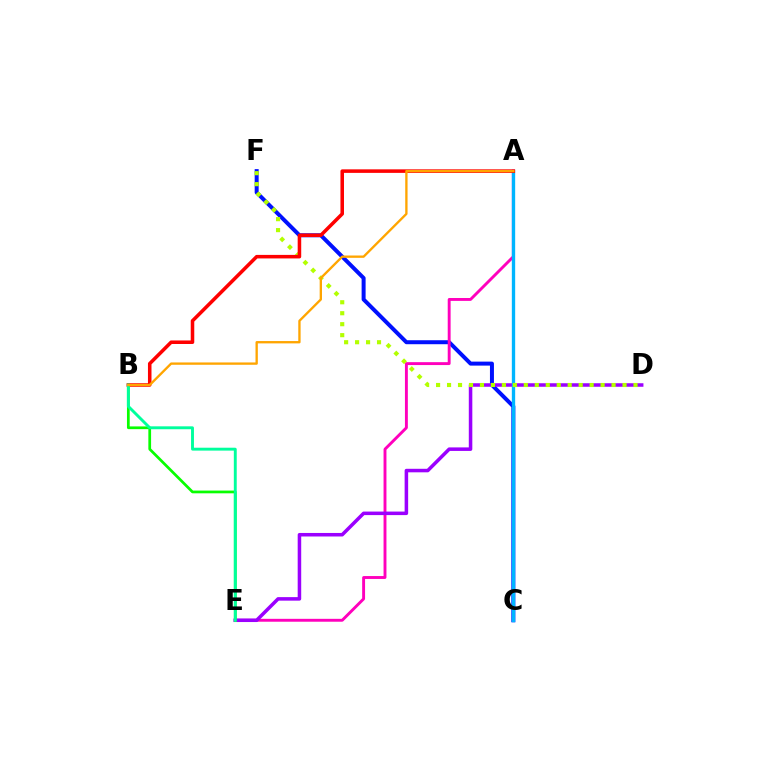{('C', 'F'): [{'color': '#0010ff', 'line_style': 'solid', 'thickness': 2.87}], ('A', 'E'): [{'color': '#ff00bd', 'line_style': 'solid', 'thickness': 2.09}], ('D', 'E'): [{'color': '#9b00ff', 'line_style': 'solid', 'thickness': 2.54}], ('A', 'C'): [{'color': '#00b5ff', 'line_style': 'solid', 'thickness': 2.4}], ('D', 'F'): [{'color': '#b3ff00', 'line_style': 'dotted', 'thickness': 2.98}], ('B', 'E'): [{'color': '#08ff00', 'line_style': 'solid', 'thickness': 1.97}, {'color': '#00ff9d', 'line_style': 'solid', 'thickness': 2.09}], ('A', 'B'): [{'color': '#ff0000', 'line_style': 'solid', 'thickness': 2.55}, {'color': '#ffa500', 'line_style': 'solid', 'thickness': 1.68}]}